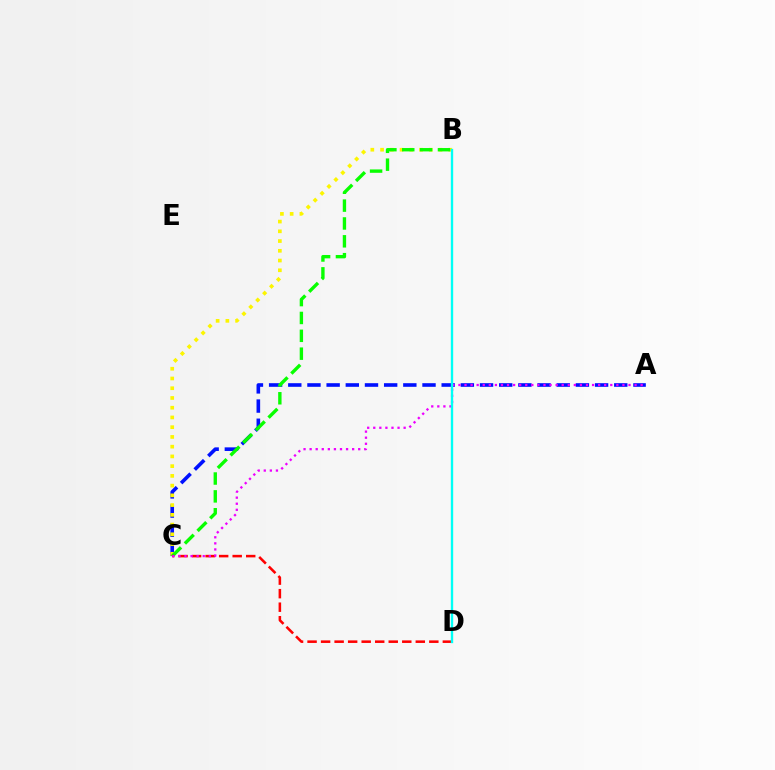{('A', 'C'): [{'color': '#0010ff', 'line_style': 'dashed', 'thickness': 2.6}, {'color': '#ee00ff', 'line_style': 'dotted', 'thickness': 1.65}], ('B', 'C'): [{'color': '#fcf500', 'line_style': 'dotted', 'thickness': 2.65}, {'color': '#08ff00', 'line_style': 'dashed', 'thickness': 2.43}], ('C', 'D'): [{'color': '#ff0000', 'line_style': 'dashed', 'thickness': 1.84}], ('B', 'D'): [{'color': '#00fff6', 'line_style': 'solid', 'thickness': 1.7}]}